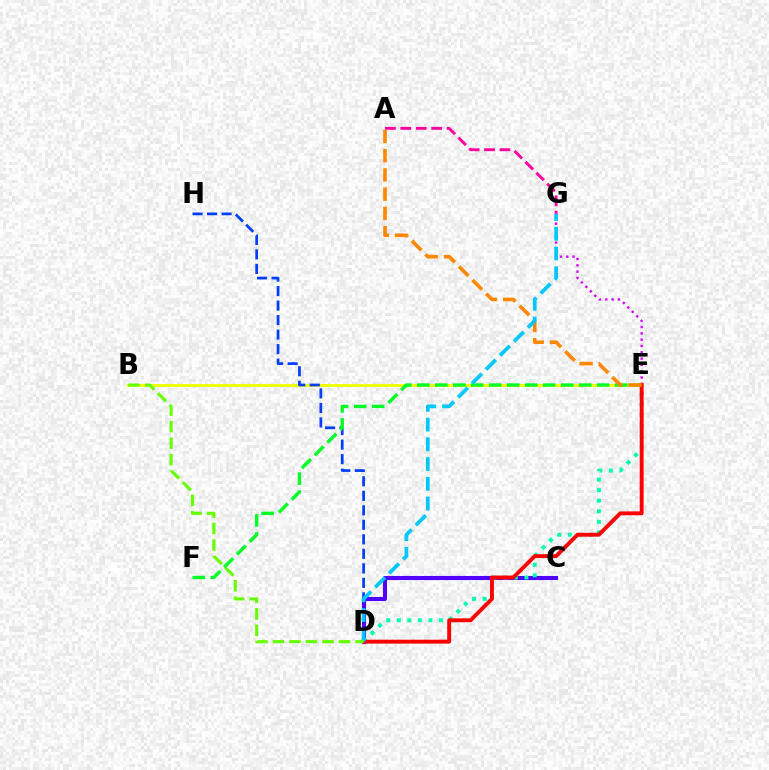{('B', 'E'): [{'color': '#eeff00', 'line_style': 'solid', 'thickness': 2.04}], ('D', 'H'): [{'color': '#003fff', 'line_style': 'dashed', 'thickness': 1.97}], ('C', 'D'): [{'color': '#4f00ff', 'line_style': 'solid', 'thickness': 2.94}], ('E', 'G'): [{'color': '#d600ff', 'line_style': 'dotted', 'thickness': 1.71}], ('D', 'E'): [{'color': '#00ffaf', 'line_style': 'dotted', 'thickness': 2.86}, {'color': '#ff0000', 'line_style': 'solid', 'thickness': 2.8}], ('E', 'F'): [{'color': '#00ff27', 'line_style': 'dashed', 'thickness': 2.44}], ('A', 'G'): [{'color': '#ff00a0', 'line_style': 'dashed', 'thickness': 2.1}], ('A', 'E'): [{'color': '#ff8800', 'line_style': 'dashed', 'thickness': 2.61}], ('D', 'G'): [{'color': '#00c7ff', 'line_style': 'dashed', 'thickness': 2.68}], ('B', 'D'): [{'color': '#66ff00', 'line_style': 'dashed', 'thickness': 2.24}]}